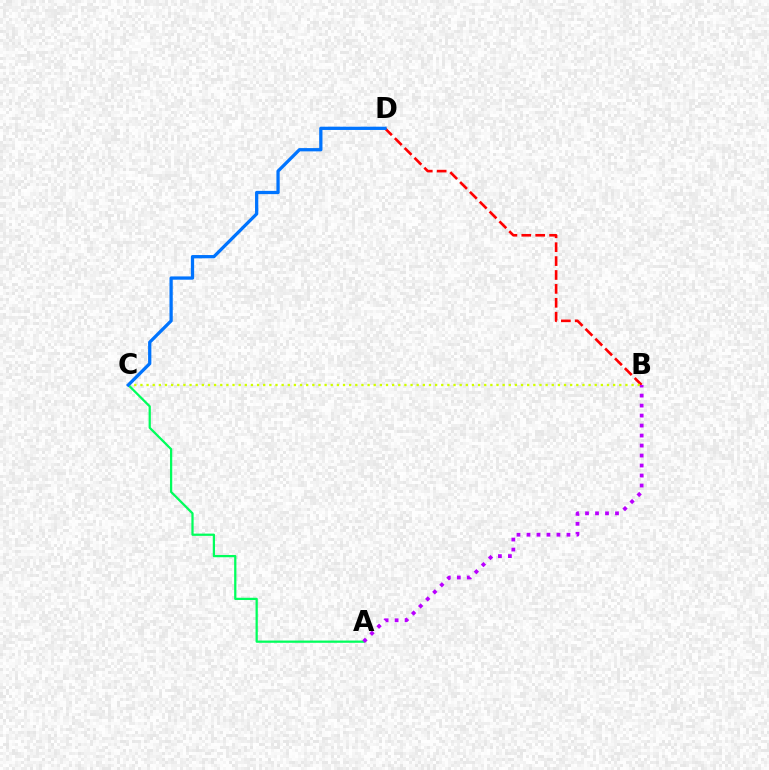{('A', 'C'): [{'color': '#00ff5c', 'line_style': 'solid', 'thickness': 1.62}], ('B', 'D'): [{'color': '#ff0000', 'line_style': 'dashed', 'thickness': 1.89}], ('B', 'C'): [{'color': '#d1ff00', 'line_style': 'dotted', 'thickness': 1.67}], ('C', 'D'): [{'color': '#0074ff', 'line_style': 'solid', 'thickness': 2.35}], ('A', 'B'): [{'color': '#b900ff', 'line_style': 'dotted', 'thickness': 2.71}]}